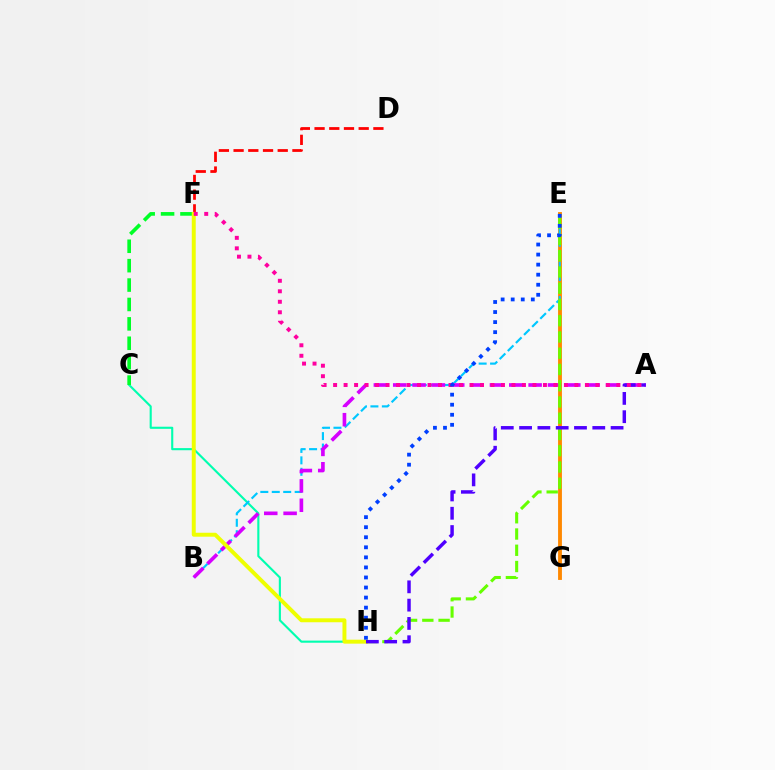{('E', 'G'): [{'color': '#ff8800', 'line_style': 'solid', 'thickness': 2.77}], ('C', 'H'): [{'color': '#00ffaf', 'line_style': 'solid', 'thickness': 1.53}], ('B', 'E'): [{'color': '#00c7ff', 'line_style': 'dashed', 'thickness': 1.55}], ('C', 'F'): [{'color': '#00ff27', 'line_style': 'dashed', 'thickness': 2.64}], ('A', 'B'): [{'color': '#d600ff', 'line_style': 'dashed', 'thickness': 2.63}], ('D', 'F'): [{'color': '#ff0000', 'line_style': 'dashed', 'thickness': 2.0}], ('E', 'H'): [{'color': '#66ff00', 'line_style': 'dashed', 'thickness': 2.21}, {'color': '#003fff', 'line_style': 'dotted', 'thickness': 2.73}], ('F', 'H'): [{'color': '#eeff00', 'line_style': 'solid', 'thickness': 2.85}], ('A', 'H'): [{'color': '#4f00ff', 'line_style': 'dashed', 'thickness': 2.49}], ('A', 'F'): [{'color': '#ff00a0', 'line_style': 'dotted', 'thickness': 2.85}]}